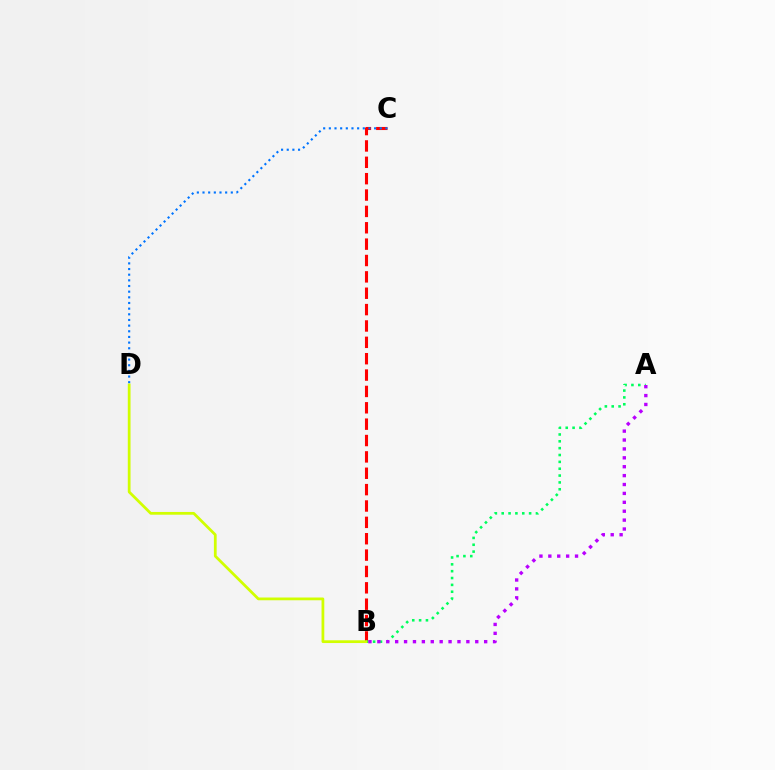{('B', 'C'): [{'color': '#ff0000', 'line_style': 'dashed', 'thickness': 2.22}], ('C', 'D'): [{'color': '#0074ff', 'line_style': 'dotted', 'thickness': 1.54}], ('A', 'B'): [{'color': '#00ff5c', 'line_style': 'dotted', 'thickness': 1.86}, {'color': '#b900ff', 'line_style': 'dotted', 'thickness': 2.42}], ('B', 'D'): [{'color': '#d1ff00', 'line_style': 'solid', 'thickness': 1.98}]}